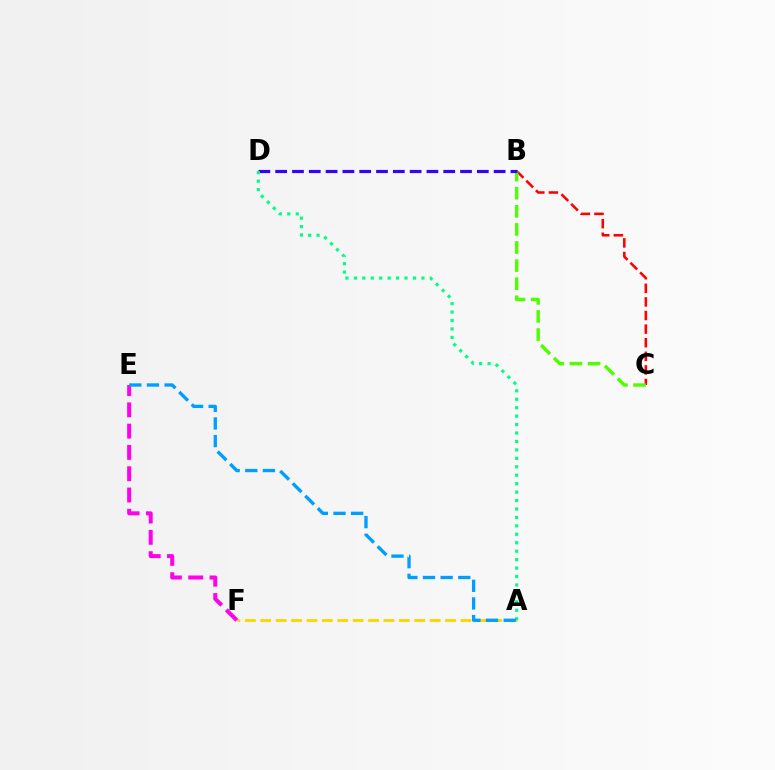{('B', 'C'): [{'color': '#ff0000', 'line_style': 'dashed', 'thickness': 1.85}, {'color': '#4fff00', 'line_style': 'dashed', 'thickness': 2.46}], ('A', 'F'): [{'color': '#ffd500', 'line_style': 'dashed', 'thickness': 2.09}], ('B', 'D'): [{'color': '#3700ff', 'line_style': 'dashed', 'thickness': 2.28}], ('E', 'F'): [{'color': '#ff00ed', 'line_style': 'dashed', 'thickness': 2.89}], ('A', 'D'): [{'color': '#00ff86', 'line_style': 'dotted', 'thickness': 2.29}], ('A', 'E'): [{'color': '#009eff', 'line_style': 'dashed', 'thickness': 2.4}]}